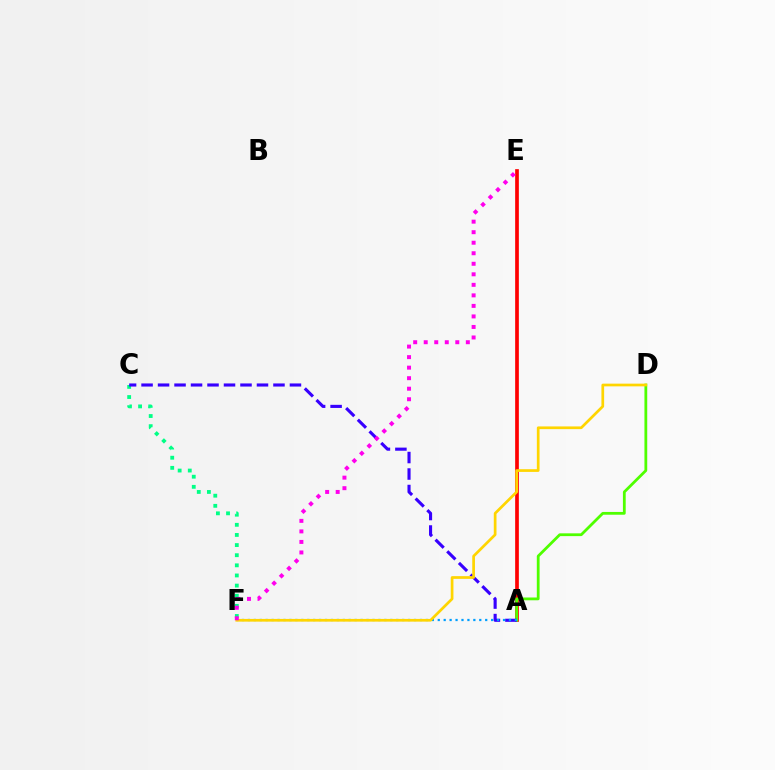{('C', 'F'): [{'color': '#00ff86', 'line_style': 'dotted', 'thickness': 2.75}], ('A', 'E'): [{'color': '#ff0000', 'line_style': 'solid', 'thickness': 2.65}], ('A', 'D'): [{'color': '#4fff00', 'line_style': 'solid', 'thickness': 2.0}], ('A', 'C'): [{'color': '#3700ff', 'line_style': 'dashed', 'thickness': 2.24}], ('A', 'F'): [{'color': '#009eff', 'line_style': 'dotted', 'thickness': 1.61}], ('D', 'F'): [{'color': '#ffd500', 'line_style': 'solid', 'thickness': 1.95}], ('E', 'F'): [{'color': '#ff00ed', 'line_style': 'dotted', 'thickness': 2.86}]}